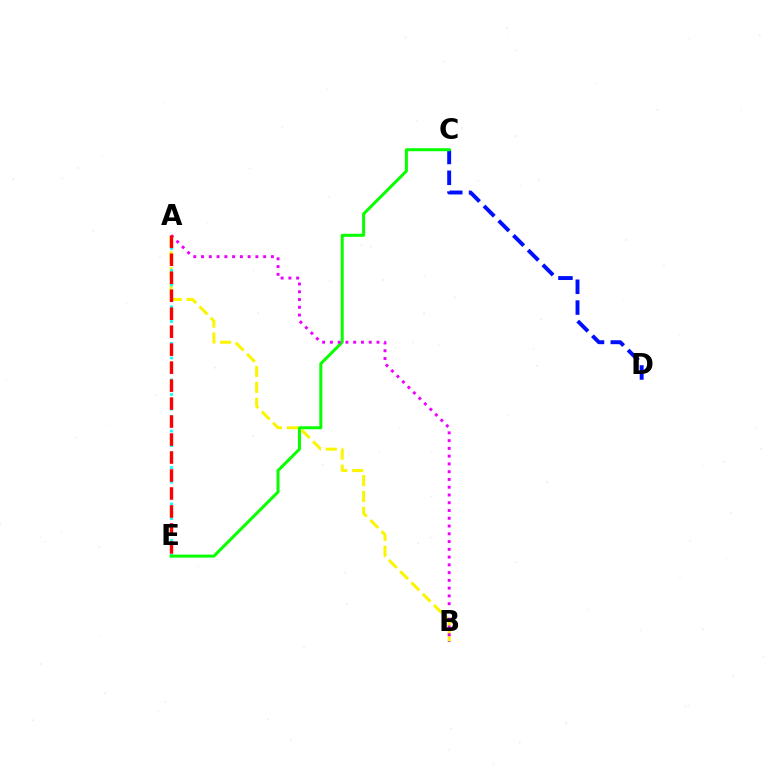{('A', 'B'): [{'color': '#fcf500', 'line_style': 'dashed', 'thickness': 2.16}, {'color': '#ee00ff', 'line_style': 'dotted', 'thickness': 2.11}], ('C', 'D'): [{'color': '#0010ff', 'line_style': 'dashed', 'thickness': 2.83}], ('A', 'E'): [{'color': '#00fff6', 'line_style': 'dotted', 'thickness': 1.98}, {'color': '#ff0000', 'line_style': 'dashed', 'thickness': 2.44}], ('C', 'E'): [{'color': '#08ff00', 'line_style': 'solid', 'thickness': 2.16}]}